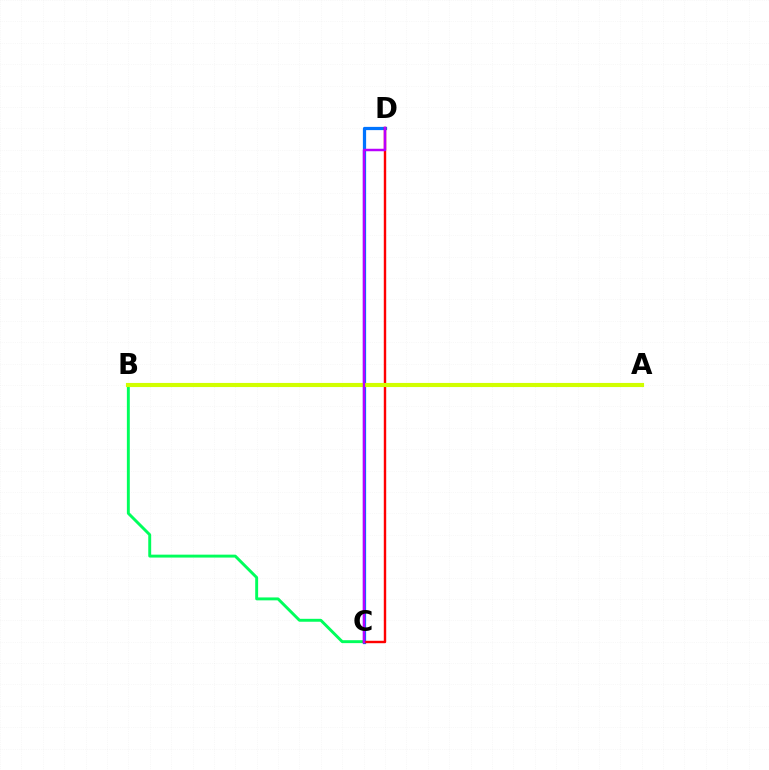{('B', 'C'): [{'color': '#00ff5c', 'line_style': 'solid', 'thickness': 2.1}], ('C', 'D'): [{'color': '#0074ff', 'line_style': 'solid', 'thickness': 2.33}, {'color': '#ff0000', 'line_style': 'solid', 'thickness': 1.74}, {'color': '#b900ff', 'line_style': 'solid', 'thickness': 1.78}], ('A', 'B'): [{'color': '#d1ff00', 'line_style': 'solid', 'thickness': 2.97}]}